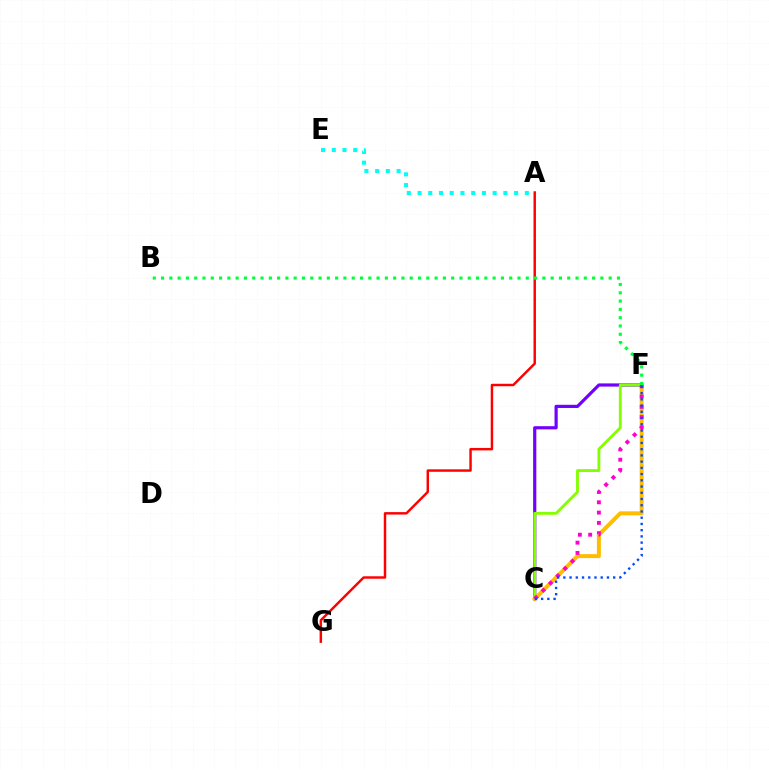{('A', 'G'): [{'color': '#ff0000', 'line_style': 'solid', 'thickness': 1.76}], ('C', 'F'): [{'color': '#7200ff', 'line_style': 'solid', 'thickness': 2.29}, {'color': '#84ff00', 'line_style': 'solid', 'thickness': 2.06}, {'color': '#ffbd00', 'line_style': 'solid', 'thickness': 2.86}, {'color': '#ff00cf', 'line_style': 'dotted', 'thickness': 2.8}, {'color': '#004bff', 'line_style': 'dotted', 'thickness': 1.69}], ('B', 'F'): [{'color': '#00ff39', 'line_style': 'dotted', 'thickness': 2.25}], ('A', 'E'): [{'color': '#00fff6', 'line_style': 'dotted', 'thickness': 2.92}]}